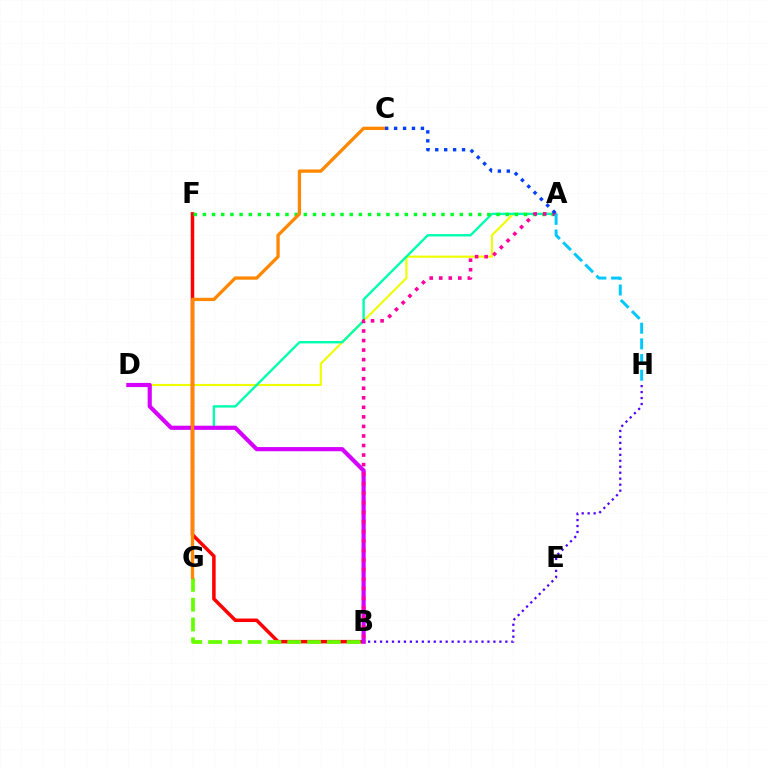{('B', 'H'): [{'color': '#4f00ff', 'line_style': 'dotted', 'thickness': 1.62}], ('A', 'D'): [{'color': '#eeff00', 'line_style': 'solid', 'thickness': 1.54}], ('A', 'G'): [{'color': '#00ffaf', 'line_style': 'solid', 'thickness': 1.71}], ('B', 'F'): [{'color': '#ff0000', 'line_style': 'solid', 'thickness': 2.53}], ('A', 'F'): [{'color': '#00ff27', 'line_style': 'dotted', 'thickness': 2.49}], ('B', 'D'): [{'color': '#d600ff', 'line_style': 'solid', 'thickness': 2.99}], ('B', 'G'): [{'color': '#66ff00', 'line_style': 'dashed', 'thickness': 2.69}], ('A', 'B'): [{'color': '#ff00a0', 'line_style': 'dotted', 'thickness': 2.59}], ('C', 'G'): [{'color': '#ff8800', 'line_style': 'solid', 'thickness': 2.38}], ('A', 'H'): [{'color': '#00c7ff', 'line_style': 'dashed', 'thickness': 2.13}], ('A', 'C'): [{'color': '#003fff', 'line_style': 'dotted', 'thickness': 2.43}]}